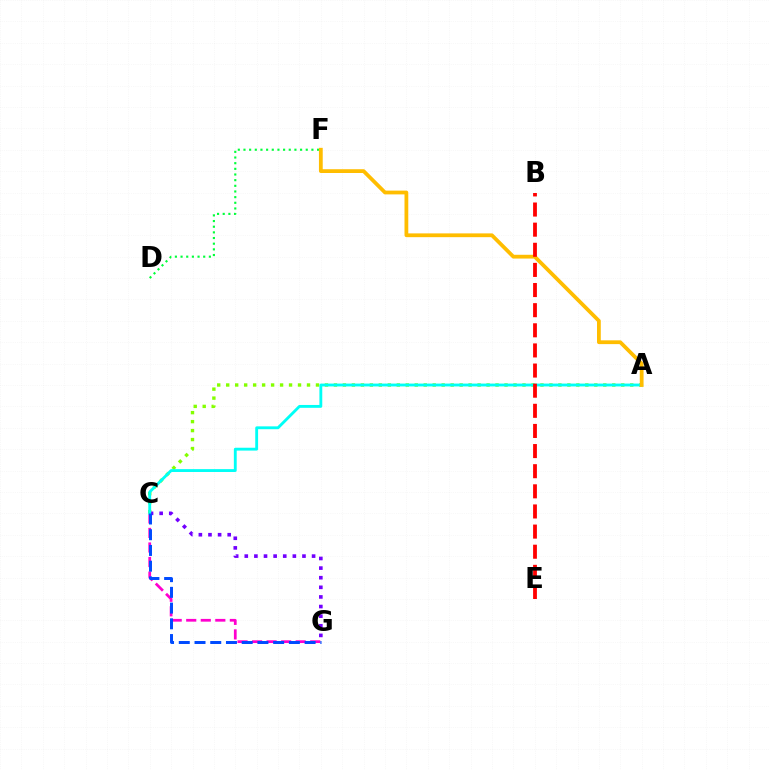{('D', 'F'): [{'color': '#00ff39', 'line_style': 'dotted', 'thickness': 1.54}], ('C', 'G'): [{'color': '#ff00cf', 'line_style': 'dashed', 'thickness': 1.98}, {'color': '#7200ff', 'line_style': 'dotted', 'thickness': 2.61}, {'color': '#004bff', 'line_style': 'dashed', 'thickness': 2.14}], ('A', 'C'): [{'color': '#84ff00', 'line_style': 'dotted', 'thickness': 2.44}, {'color': '#00fff6', 'line_style': 'solid', 'thickness': 2.05}], ('A', 'F'): [{'color': '#ffbd00', 'line_style': 'solid', 'thickness': 2.72}], ('B', 'E'): [{'color': '#ff0000', 'line_style': 'dashed', 'thickness': 2.73}]}